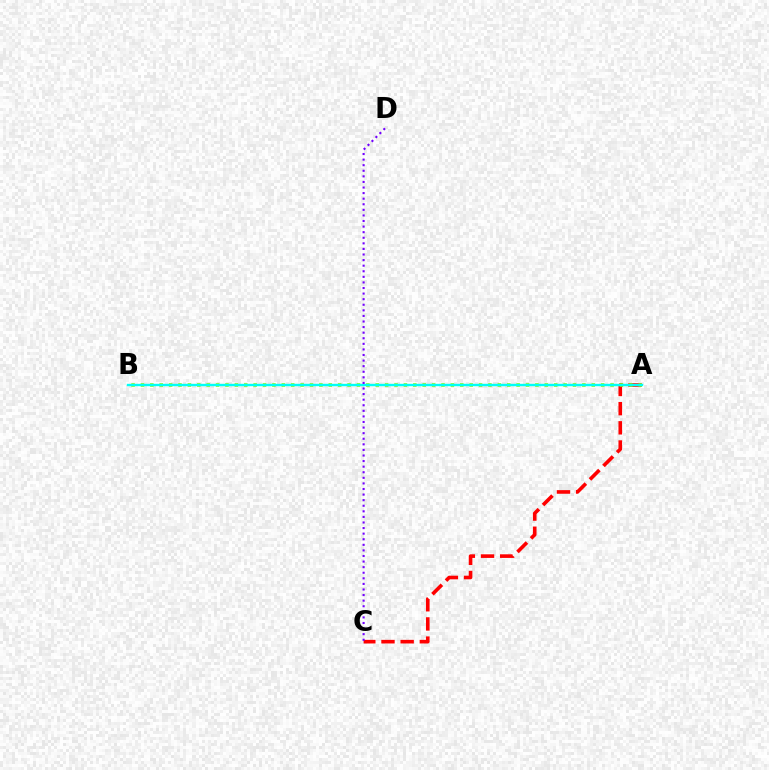{('A', 'C'): [{'color': '#ff0000', 'line_style': 'dashed', 'thickness': 2.6}], ('A', 'B'): [{'color': '#84ff00', 'line_style': 'dotted', 'thickness': 2.55}, {'color': '#00fff6', 'line_style': 'solid', 'thickness': 1.72}], ('C', 'D'): [{'color': '#7200ff', 'line_style': 'dotted', 'thickness': 1.52}]}